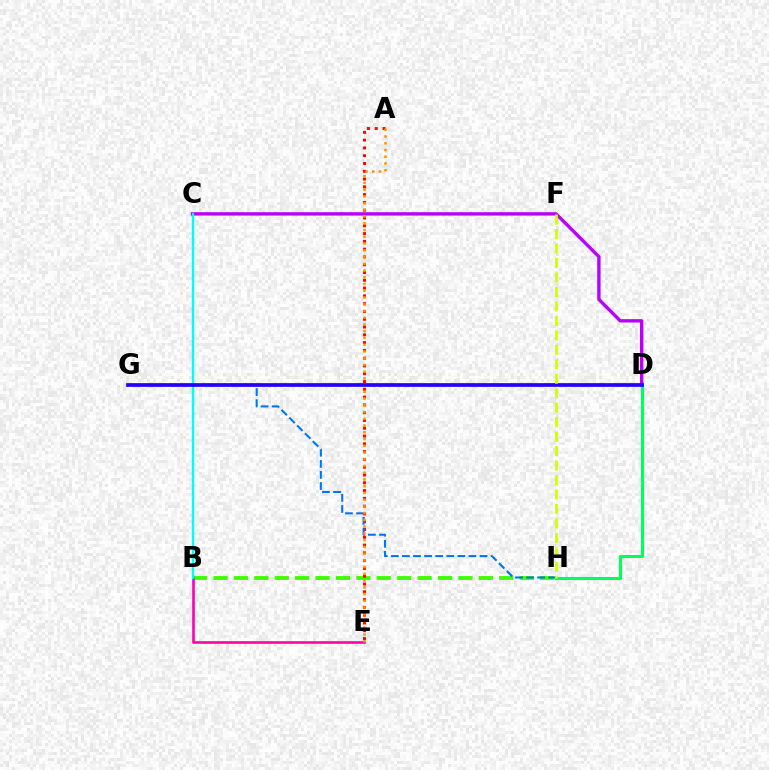{('B', 'H'): [{'color': '#3dff00', 'line_style': 'dashed', 'thickness': 2.77}], ('B', 'E'): [{'color': '#ff00ac', 'line_style': 'solid', 'thickness': 1.87}], ('C', 'D'): [{'color': '#b900ff', 'line_style': 'solid', 'thickness': 2.42}], ('A', 'E'): [{'color': '#ff0000', 'line_style': 'dotted', 'thickness': 2.12}, {'color': '#ff9400', 'line_style': 'dotted', 'thickness': 1.83}], ('B', 'C'): [{'color': '#00fff6', 'line_style': 'solid', 'thickness': 1.68}], ('G', 'H'): [{'color': '#0074ff', 'line_style': 'dashed', 'thickness': 1.51}], ('D', 'H'): [{'color': '#00ff5c', 'line_style': 'solid', 'thickness': 2.19}], ('D', 'G'): [{'color': '#2500ff', 'line_style': 'solid', 'thickness': 2.68}], ('F', 'H'): [{'color': '#d1ff00', 'line_style': 'dashed', 'thickness': 1.97}]}